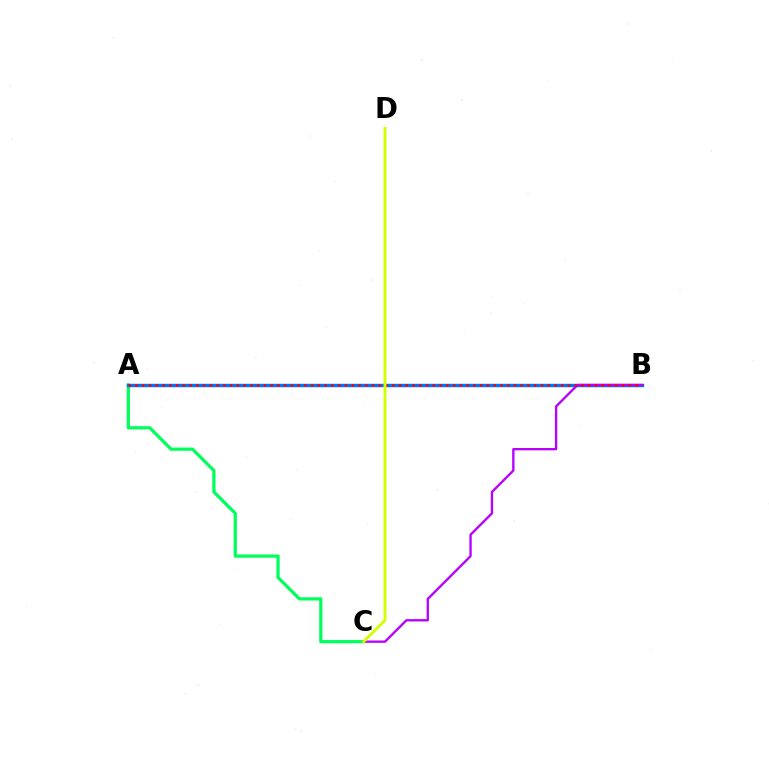{('A', 'C'): [{'color': '#00ff5c', 'line_style': 'solid', 'thickness': 2.32}], ('A', 'B'): [{'color': '#0074ff', 'line_style': 'solid', 'thickness': 2.47}, {'color': '#ff0000', 'line_style': 'dotted', 'thickness': 1.84}], ('B', 'C'): [{'color': '#b900ff', 'line_style': 'solid', 'thickness': 1.68}], ('C', 'D'): [{'color': '#d1ff00', 'line_style': 'solid', 'thickness': 2.08}]}